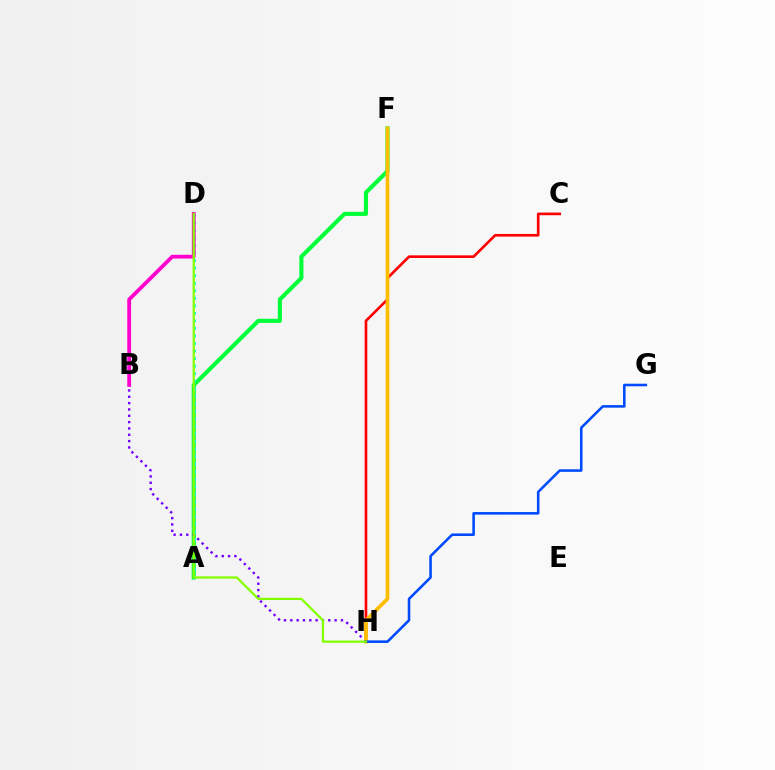{('A', 'F'): [{'color': '#00ff39', 'line_style': 'solid', 'thickness': 2.96}], ('A', 'D'): [{'color': '#00fff6', 'line_style': 'dotted', 'thickness': 2.05}], ('B', 'H'): [{'color': '#7200ff', 'line_style': 'dotted', 'thickness': 1.72}], ('C', 'H'): [{'color': '#ff0000', 'line_style': 'solid', 'thickness': 1.9}], ('F', 'H'): [{'color': '#ffbd00', 'line_style': 'solid', 'thickness': 2.65}], ('G', 'H'): [{'color': '#004bff', 'line_style': 'solid', 'thickness': 1.85}], ('B', 'D'): [{'color': '#ff00cf', 'line_style': 'solid', 'thickness': 2.72}], ('D', 'H'): [{'color': '#84ff00', 'line_style': 'solid', 'thickness': 1.63}]}